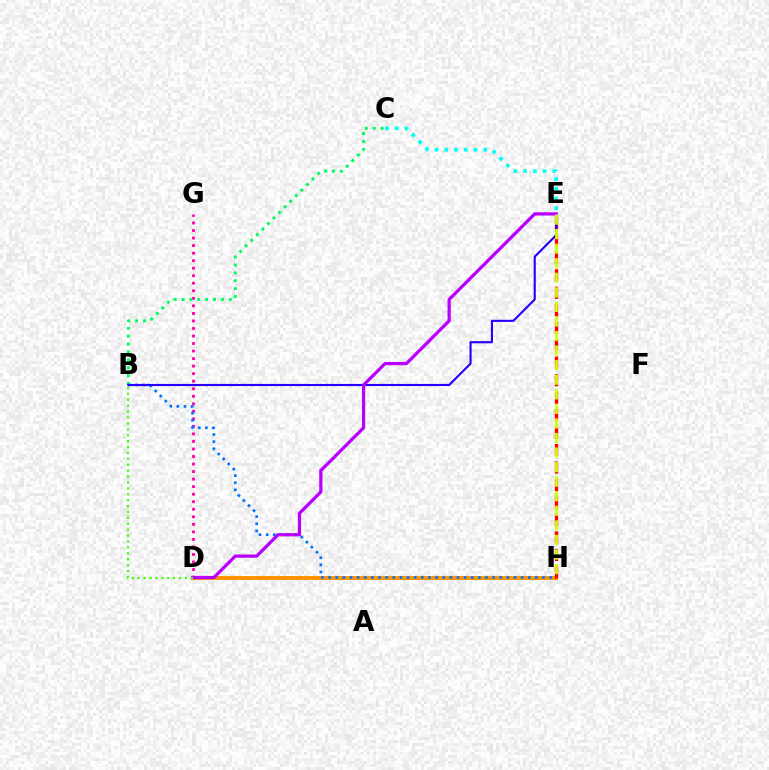{('D', 'G'): [{'color': '#ff00ac', 'line_style': 'dotted', 'thickness': 2.05}], ('B', 'C'): [{'color': '#00ff5c', 'line_style': 'dotted', 'thickness': 2.14}], ('D', 'H'): [{'color': '#ff9400', 'line_style': 'solid', 'thickness': 2.86}], ('E', 'H'): [{'color': '#ff0000', 'line_style': 'dashed', 'thickness': 2.37}, {'color': '#d1ff00', 'line_style': 'dashed', 'thickness': 1.98}], ('B', 'H'): [{'color': '#0074ff', 'line_style': 'dotted', 'thickness': 1.94}], ('B', 'E'): [{'color': '#2500ff', 'line_style': 'solid', 'thickness': 1.53}], ('D', 'E'): [{'color': '#b900ff', 'line_style': 'solid', 'thickness': 2.34}], ('C', 'E'): [{'color': '#00fff6', 'line_style': 'dotted', 'thickness': 2.65}], ('B', 'D'): [{'color': '#3dff00', 'line_style': 'dotted', 'thickness': 1.6}]}